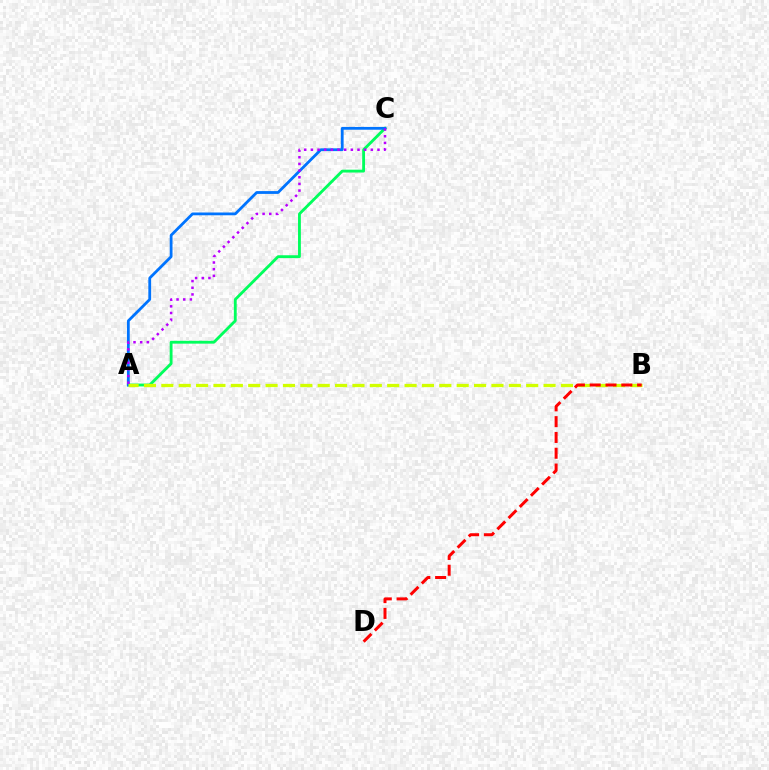{('A', 'C'): [{'color': '#00ff5c', 'line_style': 'solid', 'thickness': 2.04}, {'color': '#0074ff', 'line_style': 'solid', 'thickness': 2.01}, {'color': '#b900ff', 'line_style': 'dotted', 'thickness': 1.81}], ('A', 'B'): [{'color': '#d1ff00', 'line_style': 'dashed', 'thickness': 2.36}], ('B', 'D'): [{'color': '#ff0000', 'line_style': 'dashed', 'thickness': 2.15}]}